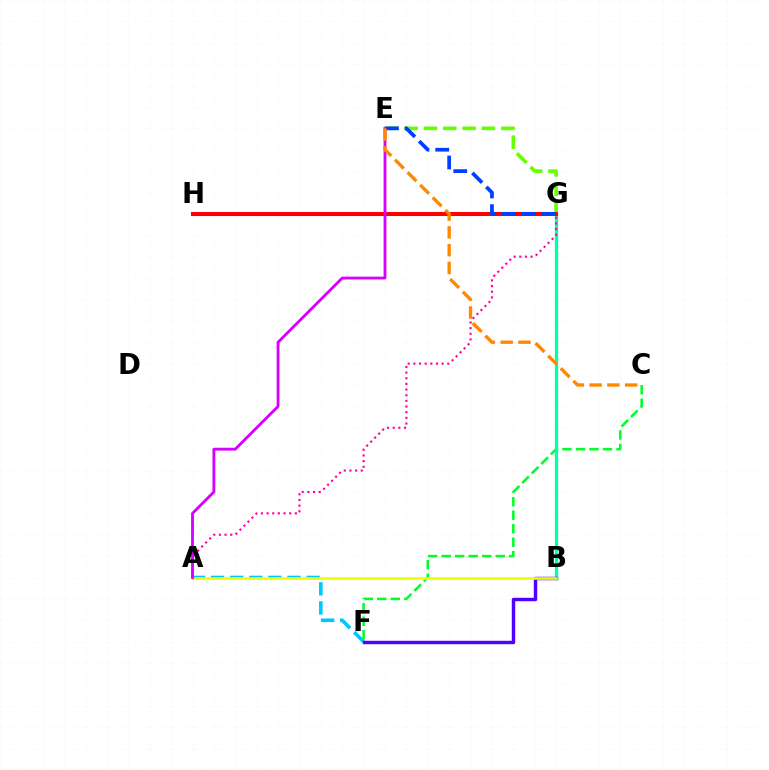{('E', 'G'): [{'color': '#66ff00', 'line_style': 'dashed', 'thickness': 2.63}, {'color': '#003fff', 'line_style': 'dashed', 'thickness': 2.68}], ('A', 'F'): [{'color': '#00c7ff', 'line_style': 'dashed', 'thickness': 2.59}], ('C', 'F'): [{'color': '#00ff27', 'line_style': 'dashed', 'thickness': 1.84}], ('B', 'G'): [{'color': '#00ffaf', 'line_style': 'solid', 'thickness': 2.39}], ('B', 'F'): [{'color': '#4f00ff', 'line_style': 'solid', 'thickness': 2.46}], ('A', 'G'): [{'color': '#ff00a0', 'line_style': 'dotted', 'thickness': 1.54}], ('G', 'H'): [{'color': '#ff0000', 'line_style': 'solid', 'thickness': 2.91}], ('A', 'B'): [{'color': '#eeff00', 'line_style': 'solid', 'thickness': 1.9}], ('A', 'E'): [{'color': '#d600ff', 'line_style': 'solid', 'thickness': 2.04}], ('C', 'E'): [{'color': '#ff8800', 'line_style': 'dashed', 'thickness': 2.42}]}